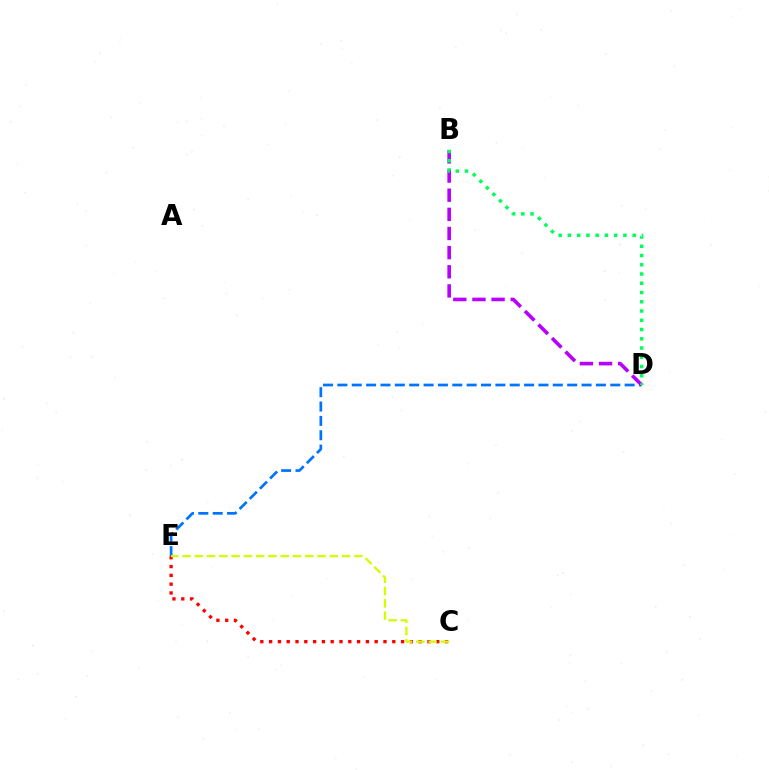{('D', 'E'): [{'color': '#0074ff', 'line_style': 'dashed', 'thickness': 1.95}], ('B', 'D'): [{'color': '#b900ff', 'line_style': 'dashed', 'thickness': 2.6}, {'color': '#00ff5c', 'line_style': 'dotted', 'thickness': 2.51}], ('C', 'E'): [{'color': '#ff0000', 'line_style': 'dotted', 'thickness': 2.39}, {'color': '#d1ff00', 'line_style': 'dashed', 'thickness': 1.67}]}